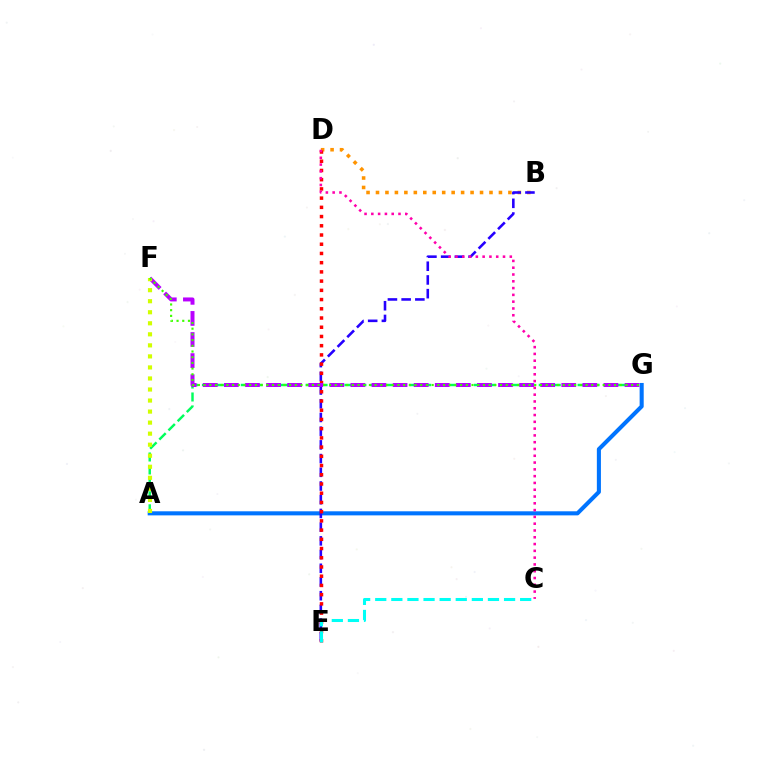{('A', 'G'): [{'color': '#00ff5c', 'line_style': 'dashed', 'thickness': 1.76}, {'color': '#0074ff', 'line_style': 'solid', 'thickness': 2.93}], ('B', 'D'): [{'color': '#ff9400', 'line_style': 'dotted', 'thickness': 2.57}], ('B', 'E'): [{'color': '#2500ff', 'line_style': 'dashed', 'thickness': 1.86}], ('D', 'E'): [{'color': '#ff0000', 'line_style': 'dotted', 'thickness': 2.51}], ('C', 'E'): [{'color': '#00fff6', 'line_style': 'dashed', 'thickness': 2.19}], ('F', 'G'): [{'color': '#b900ff', 'line_style': 'dashed', 'thickness': 2.86}, {'color': '#3dff00', 'line_style': 'dotted', 'thickness': 1.55}], ('A', 'F'): [{'color': '#d1ff00', 'line_style': 'dotted', 'thickness': 3.0}], ('C', 'D'): [{'color': '#ff00ac', 'line_style': 'dotted', 'thickness': 1.84}]}